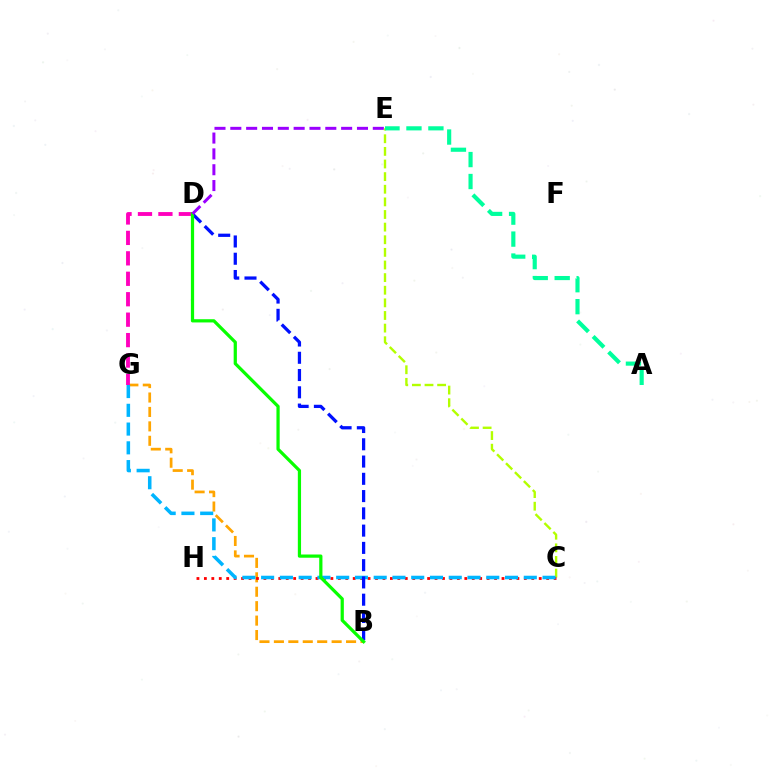{('B', 'G'): [{'color': '#ffa500', 'line_style': 'dashed', 'thickness': 1.96}], ('C', 'E'): [{'color': '#b3ff00', 'line_style': 'dashed', 'thickness': 1.71}], ('D', 'G'): [{'color': '#ff00bd', 'line_style': 'dashed', 'thickness': 2.78}], ('C', 'H'): [{'color': '#ff0000', 'line_style': 'dotted', 'thickness': 2.02}], ('C', 'G'): [{'color': '#00b5ff', 'line_style': 'dashed', 'thickness': 2.55}], ('A', 'E'): [{'color': '#00ff9d', 'line_style': 'dashed', 'thickness': 2.98}], ('B', 'D'): [{'color': '#0010ff', 'line_style': 'dashed', 'thickness': 2.35}, {'color': '#08ff00', 'line_style': 'solid', 'thickness': 2.32}], ('D', 'E'): [{'color': '#9b00ff', 'line_style': 'dashed', 'thickness': 2.15}]}